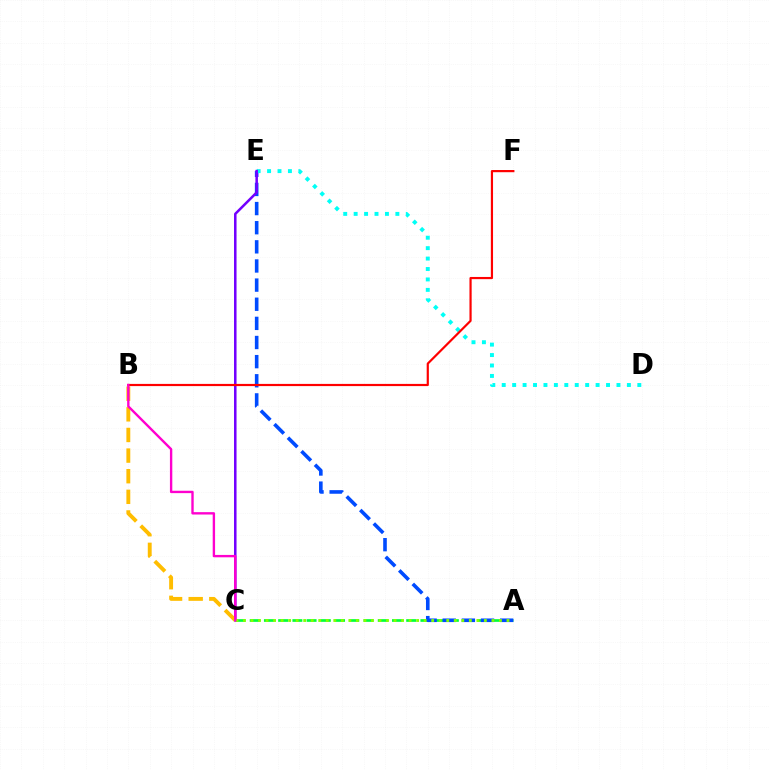{('A', 'C'): [{'color': '#00ff39', 'line_style': 'dashed', 'thickness': 1.93}, {'color': '#84ff00', 'line_style': 'dotted', 'thickness': 2.05}], ('A', 'E'): [{'color': '#004bff', 'line_style': 'dashed', 'thickness': 2.6}], ('D', 'E'): [{'color': '#00fff6', 'line_style': 'dotted', 'thickness': 2.83}], ('C', 'E'): [{'color': '#7200ff', 'line_style': 'solid', 'thickness': 1.82}], ('B', 'F'): [{'color': '#ff0000', 'line_style': 'solid', 'thickness': 1.58}], ('B', 'C'): [{'color': '#ffbd00', 'line_style': 'dashed', 'thickness': 2.8}, {'color': '#ff00cf', 'line_style': 'solid', 'thickness': 1.71}]}